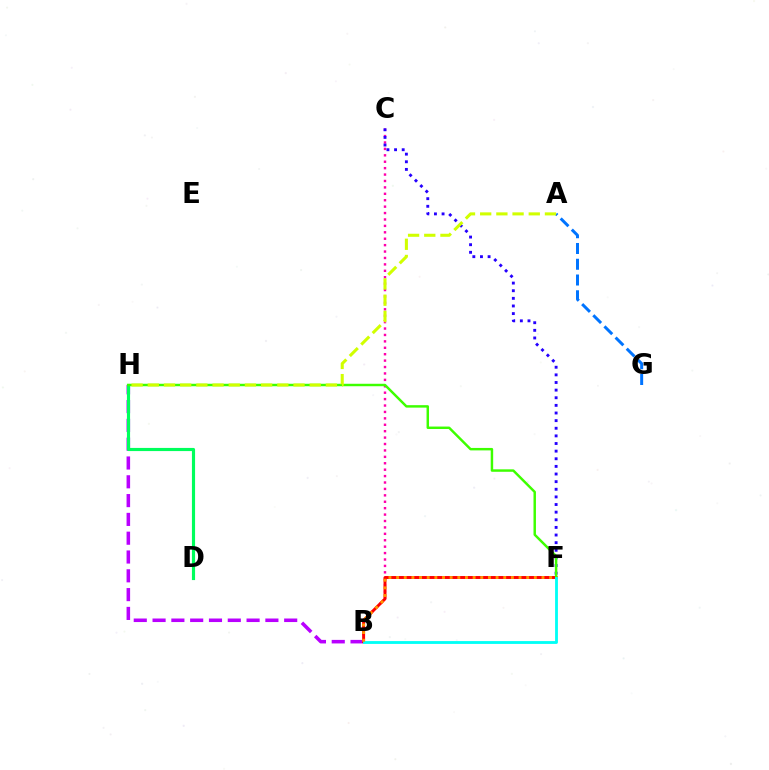{('B', 'C'): [{'color': '#ff00ac', 'line_style': 'dotted', 'thickness': 1.74}], ('B', 'H'): [{'color': '#b900ff', 'line_style': 'dashed', 'thickness': 2.55}], ('C', 'F'): [{'color': '#2500ff', 'line_style': 'dotted', 'thickness': 2.07}], ('D', 'H'): [{'color': '#00ff5c', 'line_style': 'solid', 'thickness': 2.27}], ('A', 'G'): [{'color': '#0074ff', 'line_style': 'dashed', 'thickness': 2.14}], ('B', 'F'): [{'color': '#ff0000', 'line_style': 'solid', 'thickness': 2.12}, {'color': '#00fff6', 'line_style': 'solid', 'thickness': 2.04}, {'color': '#ff9400', 'line_style': 'dotted', 'thickness': 2.08}], ('F', 'H'): [{'color': '#3dff00', 'line_style': 'solid', 'thickness': 1.77}], ('A', 'H'): [{'color': '#d1ff00', 'line_style': 'dashed', 'thickness': 2.2}]}